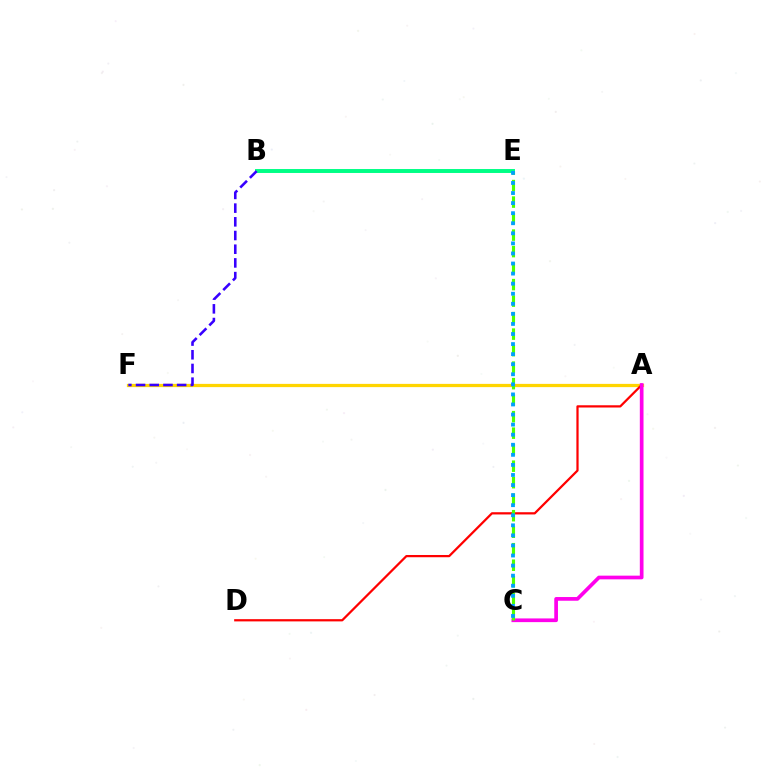{('A', 'F'): [{'color': '#ffd500', 'line_style': 'solid', 'thickness': 2.33}], ('A', 'D'): [{'color': '#ff0000', 'line_style': 'solid', 'thickness': 1.61}], ('A', 'C'): [{'color': '#ff00ed', 'line_style': 'solid', 'thickness': 2.66}], ('B', 'E'): [{'color': '#00ff86', 'line_style': 'solid', 'thickness': 2.83}], ('B', 'F'): [{'color': '#3700ff', 'line_style': 'dashed', 'thickness': 1.86}], ('C', 'E'): [{'color': '#4fff00', 'line_style': 'dashed', 'thickness': 2.24}, {'color': '#009eff', 'line_style': 'dotted', 'thickness': 2.74}]}